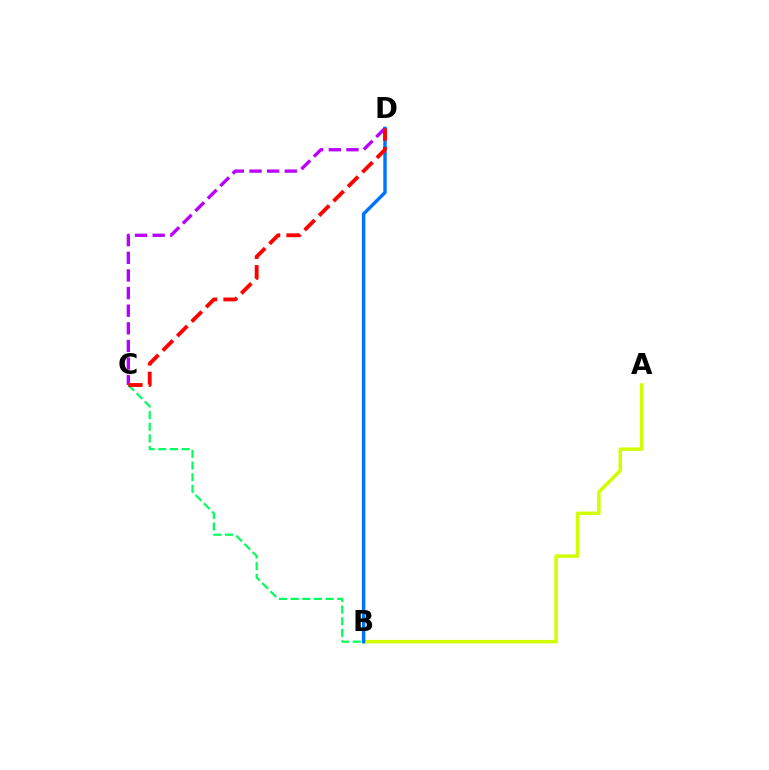{('C', 'D'): [{'color': '#b900ff', 'line_style': 'dashed', 'thickness': 2.39}, {'color': '#ff0000', 'line_style': 'dashed', 'thickness': 2.78}], ('A', 'B'): [{'color': '#d1ff00', 'line_style': 'solid', 'thickness': 2.51}], ('B', 'C'): [{'color': '#00ff5c', 'line_style': 'dashed', 'thickness': 1.58}], ('B', 'D'): [{'color': '#0074ff', 'line_style': 'solid', 'thickness': 2.46}]}